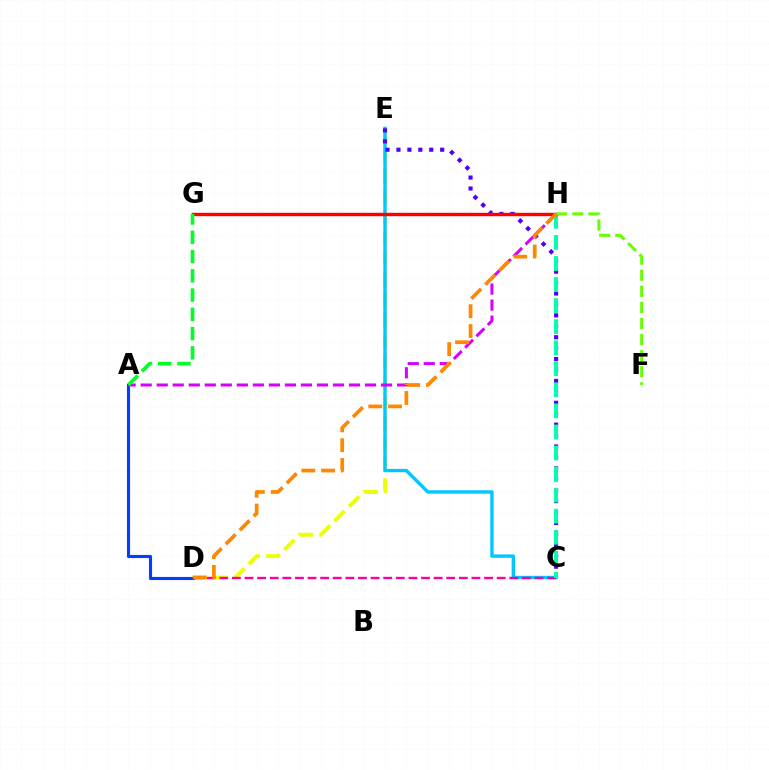{('D', 'E'): [{'color': '#eeff00', 'line_style': 'dashed', 'thickness': 2.81}], ('C', 'E'): [{'color': '#00c7ff', 'line_style': 'solid', 'thickness': 2.43}, {'color': '#4f00ff', 'line_style': 'dotted', 'thickness': 2.97}], ('C', 'D'): [{'color': '#ff00a0', 'line_style': 'dashed', 'thickness': 1.71}], ('A', 'D'): [{'color': '#003fff', 'line_style': 'solid', 'thickness': 2.25}], ('C', 'H'): [{'color': '#00ffaf', 'line_style': 'dashed', 'thickness': 2.86}], ('A', 'H'): [{'color': '#d600ff', 'line_style': 'dashed', 'thickness': 2.18}], ('G', 'H'): [{'color': '#ff0000', 'line_style': 'solid', 'thickness': 2.46}], ('A', 'G'): [{'color': '#00ff27', 'line_style': 'dashed', 'thickness': 2.62}], ('F', 'H'): [{'color': '#66ff00', 'line_style': 'dashed', 'thickness': 2.19}], ('D', 'H'): [{'color': '#ff8800', 'line_style': 'dashed', 'thickness': 2.69}]}